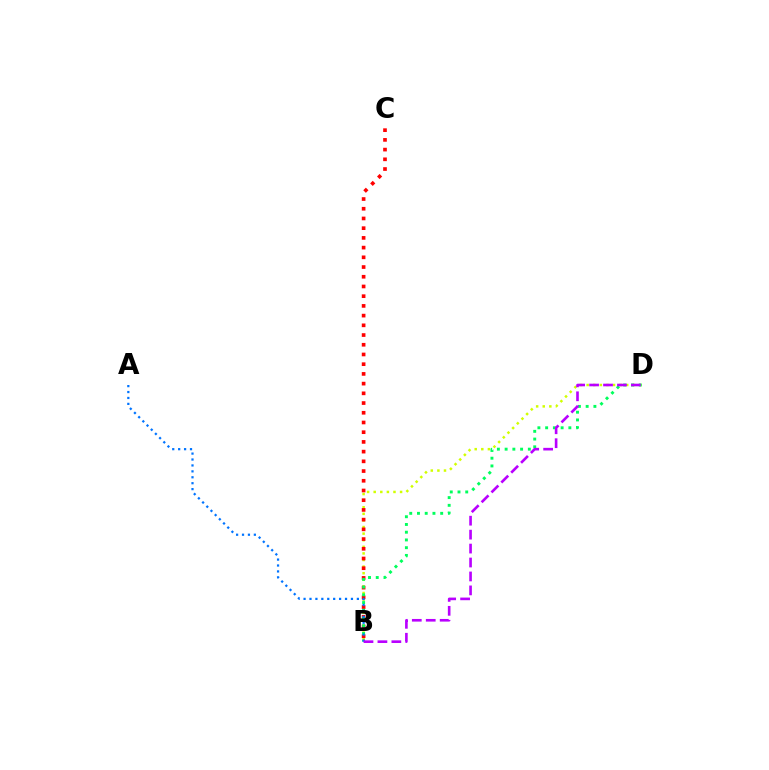{('B', 'D'): [{'color': '#d1ff00', 'line_style': 'dotted', 'thickness': 1.79}, {'color': '#00ff5c', 'line_style': 'dotted', 'thickness': 2.1}, {'color': '#b900ff', 'line_style': 'dashed', 'thickness': 1.89}], ('B', 'C'): [{'color': '#ff0000', 'line_style': 'dotted', 'thickness': 2.64}], ('A', 'B'): [{'color': '#0074ff', 'line_style': 'dotted', 'thickness': 1.61}]}